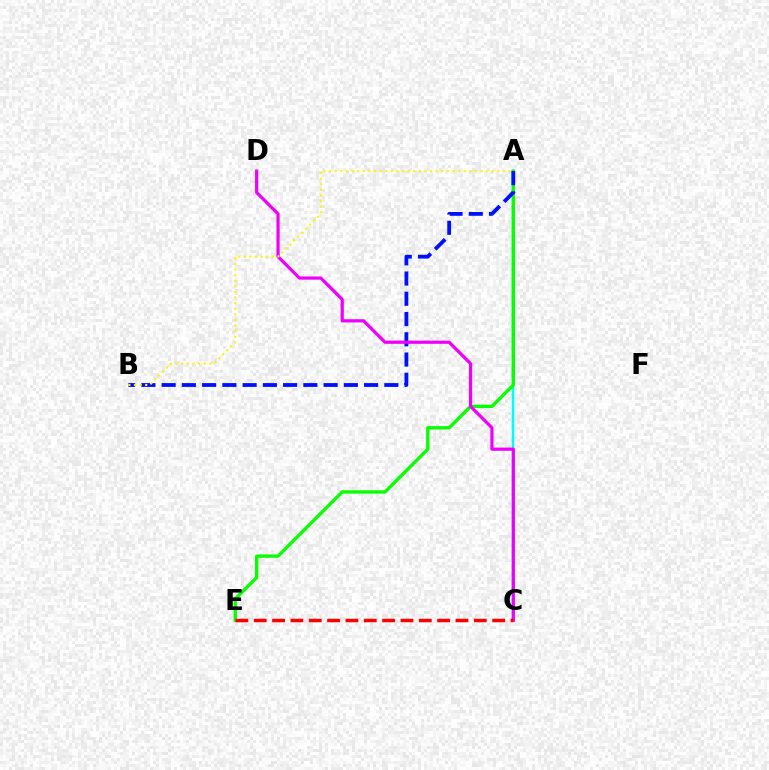{('A', 'C'): [{'color': '#00fff6', 'line_style': 'solid', 'thickness': 1.8}], ('A', 'E'): [{'color': '#08ff00', 'line_style': 'solid', 'thickness': 2.4}], ('A', 'B'): [{'color': '#0010ff', 'line_style': 'dashed', 'thickness': 2.75}, {'color': '#fcf500', 'line_style': 'dotted', 'thickness': 1.52}], ('C', 'D'): [{'color': '#ee00ff', 'line_style': 'solid', 'thickness': 2.31}], ('C', 'E'): [{'color': '#ff0000', 'line_style': 'dashed', 'thickness': 2.49}]}